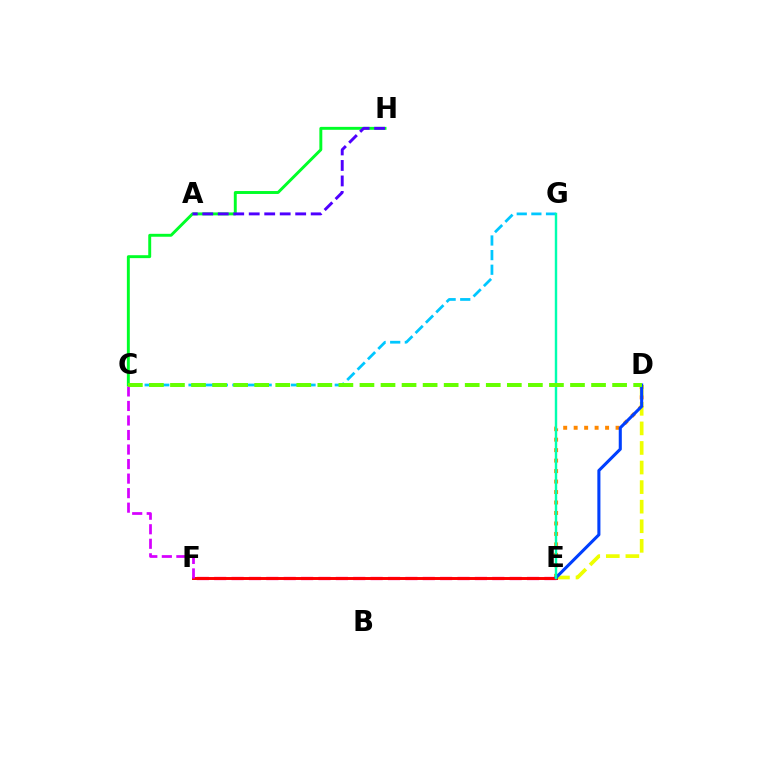{('C', 'G'): [{'color': '#00c7ff', 'line_style': 'dashed', 'thickness': 1.99}], ('D', 'E'): [{'color': '#ff8800', 'line_style': 'dotted', 'thickness': 2.85}, {'color': '#eeff00', 'line_style': 'dashed', 'thickness': 2.66}, {'color': '#003fff', 'line_style': 'solid', 'thickness': 2.22}], ('E', 'F'): [{'color': '#ff00a0', 'line_style': 'dashed', 'thickness': 2.36}, {'color': '#ff0000', 'line_style': 'solid', 'thickness': 2.12}], ('C', 'H'): [{'color': '#00ff27', 'line_style': 'solid', 'thickness': 2.11}], ('C', 'F'): [{'color': '#d600ff', 'line_style': 'dashed', 'thickness': 1.97}], ('A', 'H'): [{'color': '#4f00ff', 'line_style': 'dashed', 'thickness': 2.1}], ('E', 'G'): [{'color': '#00ffaf', 'line_style': 'solid', 'thickness': 1.74}], ('C', 'D'): [{'color': '#66ff00', 'line_style': 'dashed', 'thickness': 2.86}]}